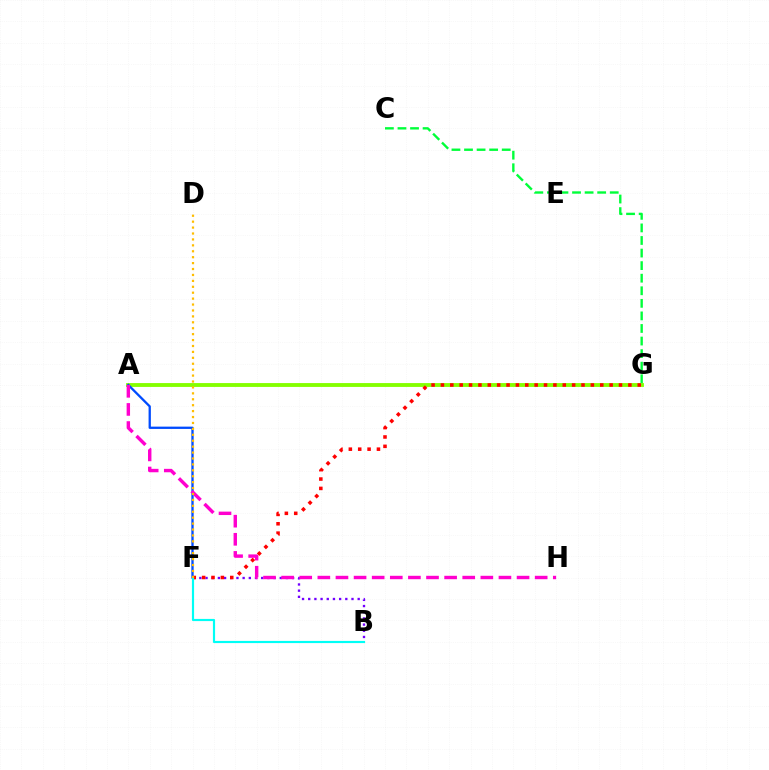{('B', 'F'): [{'color': '#7200ff', 'line_style': 'dotted', 'thickness': 1.68}, {'color': '#00fff6', 'line_style': 'solid', 'thickness': 1.56}], ('A', 'G'): [{'color': '#84ff00', 'line_style': 'solid', 'thickness': 2.77}], ('F', 'G'): [{'color': '#ff0000', 'line_style': 'dotted', 'thickness': 2.55}], ('A', 'F'): [{'color': '#004bff', 'line_style': 'solid', 'thickness': 1.65}], ('A', 'H'): [{'color': '#ff00cf', 'line_style': 'dashed', 'thickness': 2.46}], ('C', 'G'): [{'color': '#00ff39', 'line_style': 'dashed', 'thickness': 1.71}], ('D', 'F'): [{'color': '#ffbd00', 'line_style': 'dotted', 'thickness': 1.61}]}